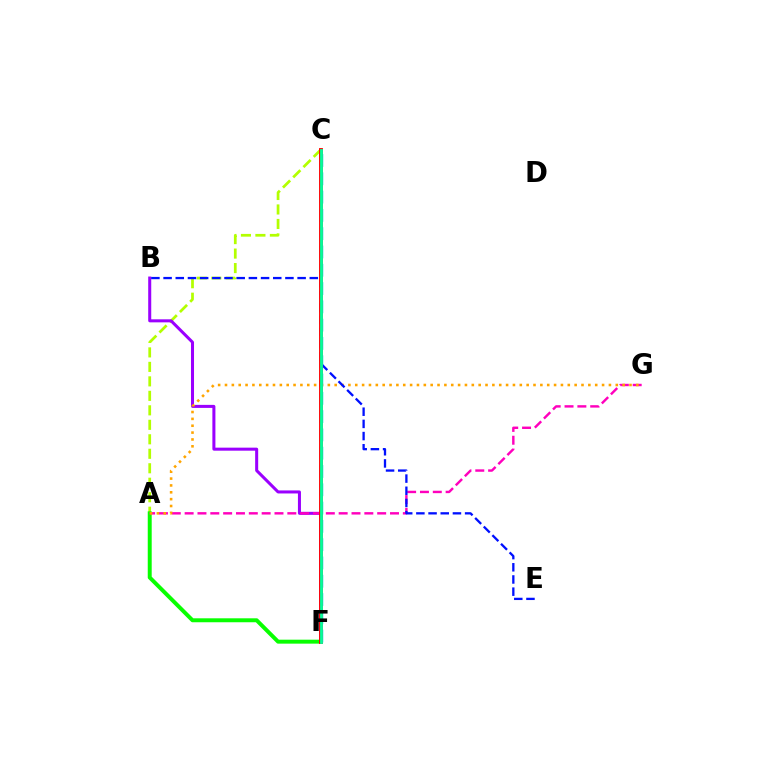{('C', 'F'): [{'color': '#00b5ff', 'line_style': 'dashed', 'thickness': 2.49}, {'color': '#ff0000', 'line_style': 'solid', 'thickness': 2.78}, {'color': '#00ff9d', 'line_style': 'solid', 'thickness': 2.02}], ('A', 'C'): [{'color': '#b3ff00', 'line_style': 'dashed', 'thickness': 1.97}], ('A', 'F'): [{'color': '#08ff00', 'line_style': 'solid', 'thickness': 2.85}], ('B', 'F'): [{'color': '#9b00ff', 'line_style': 'solid', 'thickness': 2.18}], ('A', 'G'): [{'color': '#ff00bd', 'line_style': 'dashed', 'thickness': 1.74}, {'color': '#ffa500', 'line_style': 'dotted', 'thickness': 1.86}], ('B', 'E'): [{'color': '#0010ff', 'line_style': 'dashed', 'thickness': 1.66}]}